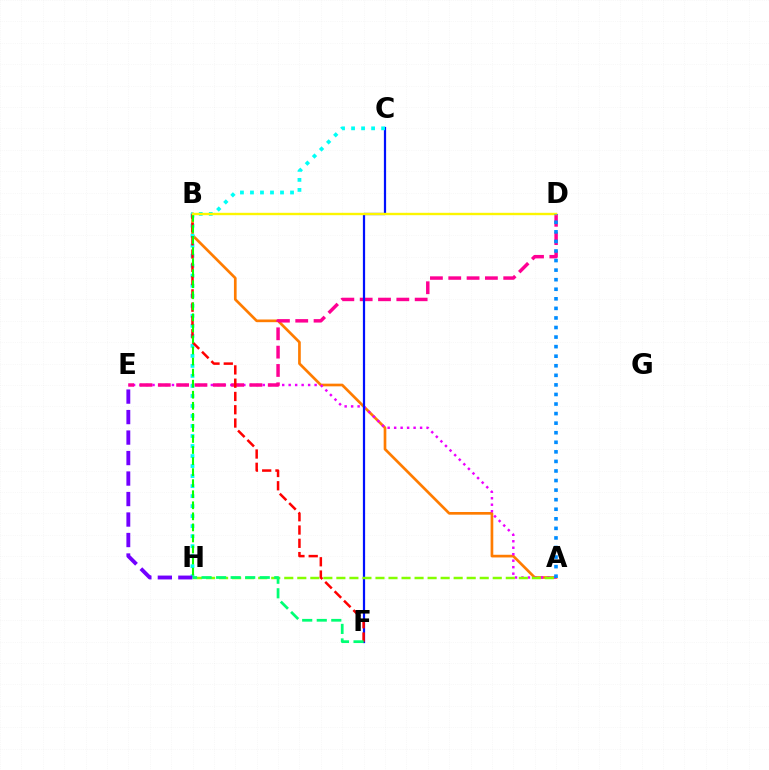{('A', 'B'): [{'color': '#ff7c00', 'line_style': 'solid', 'thickness': 1.93}], ('A', 'E'): [{'color': '#ee00ff', 'line_style': 'dotted', 'thickness': 1.76}], ('D', 'E'): [{'color': '#ff0094', 'line_style': 'dashed', 'thickness': 2.49}], ('C', 'F'): [{'color': '#0010ff', 'line_style': 'solid', 'thickness': 1.6}], ('C', 'H'): [{'color': '#00fff6', 'line_style': 'dotted', 'thickness': 2.72}], ('E', 'H'): [{'color': '#7200ff', 'line_style': 'dashed', 'thickness': 2.78}], ('A', 'H'): [{'color': '#84ff00', 'line_style': 'dashed', 'thickness': 1.77}], ('B', 'F'): [{'color': '#ff0000', 'line_style': 'dashed', 'thickness': 1.8}], ('F', 'H'): [{'color': '#00ff74', 'line_style': 'dashed', 'thickness': 1.98}], ('B', 'H'): [{'color': '#08ff00', 'line_style': 'dashed', 'thickness': 1.5}], ('B', 'D'): [{'color': '#fcf500', 'line_style': 'solid', 'thickness': 1.72}], ('A', 'D'): [{'color': '#008cff', 'line_style': 'dotted', 'thickness': 2.6}]}